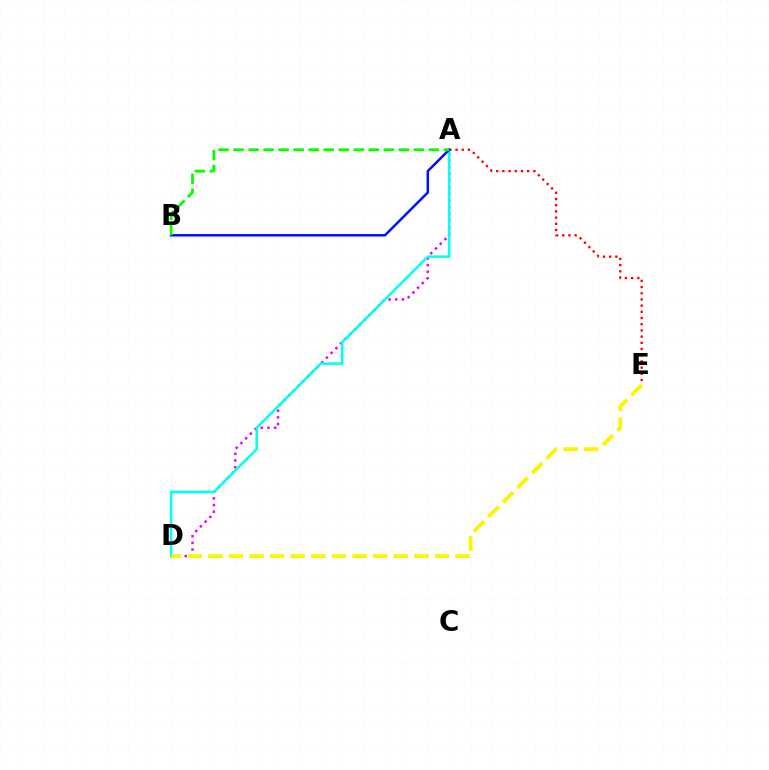{('A', 'D'): [{'color': '#ee00ff', 'line_style': 'dotted', 'thickness': 1.81}, {'color': '#00fff6', 'line_style': 'solid', 'thickness': 1.83}], ('A', 'E'): [{'color': '#ff0000', 'line_style': 'dotted', 'thickness': 1.68}], ('A', 'B'): [{'color': '#0010ff', 'line_style': 'solid', 'thickness': 1.77}, {'color': '#08ff00', 'line_style': 'dashed', 'thickness': 2.04}], ('D', 'E'): [{'color': '#fcf500', 'line_style': 'dashed', 'thickness': 2.8}]}